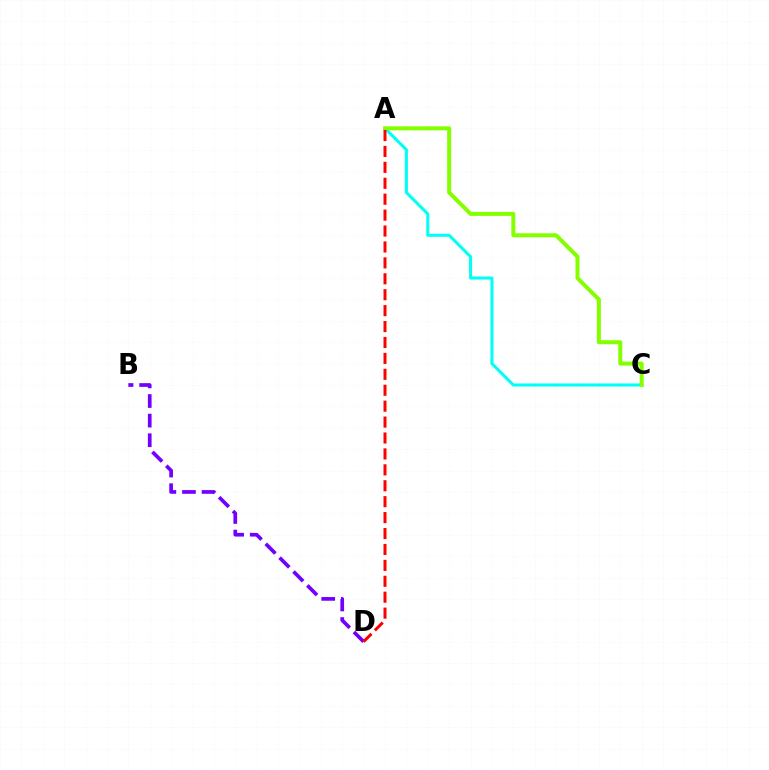{('A', 'C'): [{'color': '#00fff6', 'line_style': 'solid', 'thickness': 2.2}, {'color': '#84ff00', 'line_style': 'solid', 'thickness': 2.89}], ('B', 'D'): [{'color': '#7200ff', 'line_style': 'dashed', 'thickness': 2.66}], ('A', 'D'): [{'color': '#ff0000', 'line_style': 'dashed', 'thickness': 2.16}]}